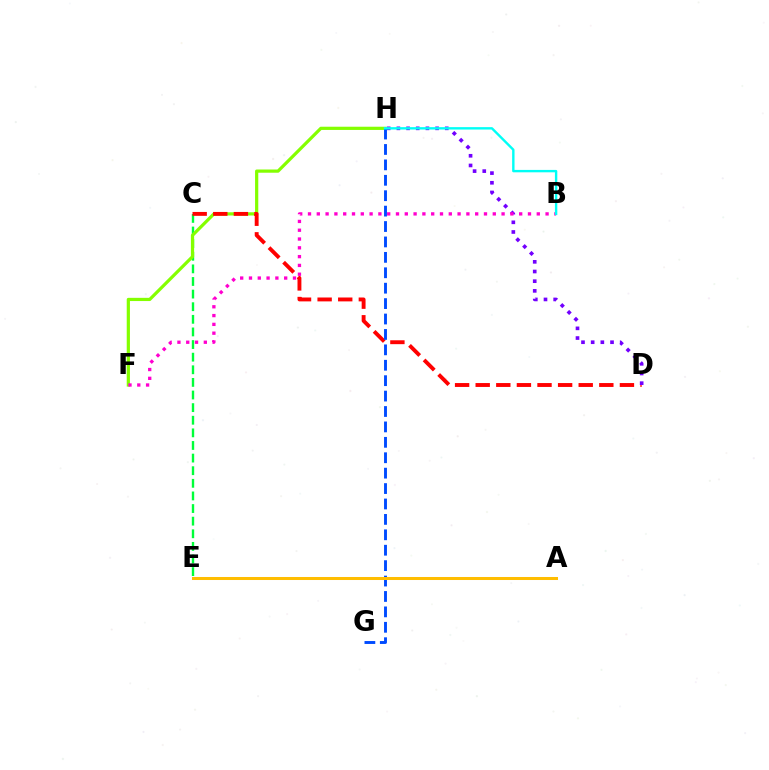{('C', 'E'): [{'color': '#00ff39', 'line_style': 'dashed', 'thickness': 1.71}], ('F', 'H'): [{'color': '#84ff00', 'line_style': 'solid', 'thickness': 2.31}], ('C', 'D'): [{'color': '#ff0000', 'line_style': 'dashed', 'thickness': 2.8}], ('G', 'H'): [{'color': '#004bff', 'line_style': 'dashed', 'thickness': 2.09}], ('D', 'H'): [{'color': '#7200ff', 'line_style': 'dotted', 'thickness': 2.63}], ('B', 'F'): [{'color': '#ff00cf', 'line_style': 'dotted', 'thickness': 2.39}], ('A', 'E'): [{'color': '#ffbd00', 'line_style': 'solid', 'thickness': 2.18}], ('B', 'H'): [{'color': '#00fff6', 'line_style': 'solid', 'thickness': 1.72}]}